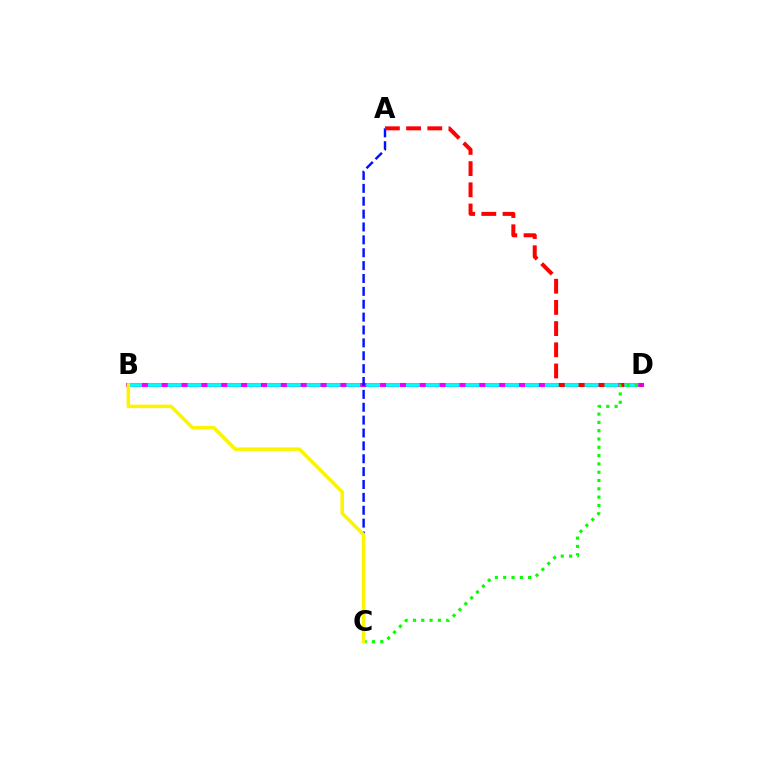{('B', 'D'): [{'color': '#ee00ff', 'line_style': 'solid', 'thickness': 2.94}, {'color': '#00fff6', 'line_style': 'dashed', 'thickness': 2.7}], ('A', 'C'): [{'color': '#0010ff', 'line_style': 'dashed', 'thickness': 1.75}], ('A', 'D'): [{'color': '#ff0000', 'line_style': 'dashed', 'thickness': 2.88}], ('C', 'D'): [{'color': '#08ff00', 'line_style': 'dotted', 'thickness': 2.26}], ('B', 'C'): [{'color': '#fcf500', 'line_style': 'solid', 'thickness': 2.55}]}